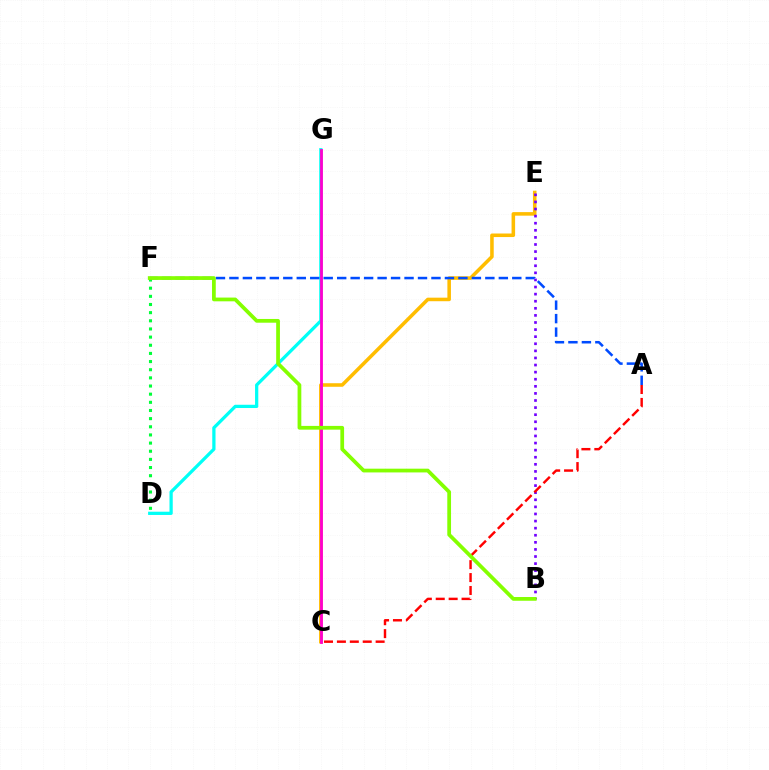{('C', 'E'): [{'color': '#ffbd00', 'line_style': 'solid', 'thickness': 2.56}], ('B', 'E'): [{'color': '#7200ff', 'line_style': 'dotted', 'thickness': 1.93}], ('A', 'C'): [{'color': '#ff0000', 'line_style': 'dashed', 'thickness': 1.75}], ('D', 'G'): [{'color': '#00fff6', 'line_style': 'solid', 'thickness': 2.34}], ('D', 'F'): [{'color': '#00ff39', 'line_style': 'dotted', 'thickness': 2.22}], ('A', 'F'): [{'color': '#004bff', 'line_style': 'dashed', 'thickness': 1.83}], ('C', 'G'): [{'color': '#ff00cf', 'line_style': 'solid', 'thickness': 2.03}], ('B', 'F'): [{'color': '#84ff00', 'line_style': 'solid', 'thickness': 2.7}]}